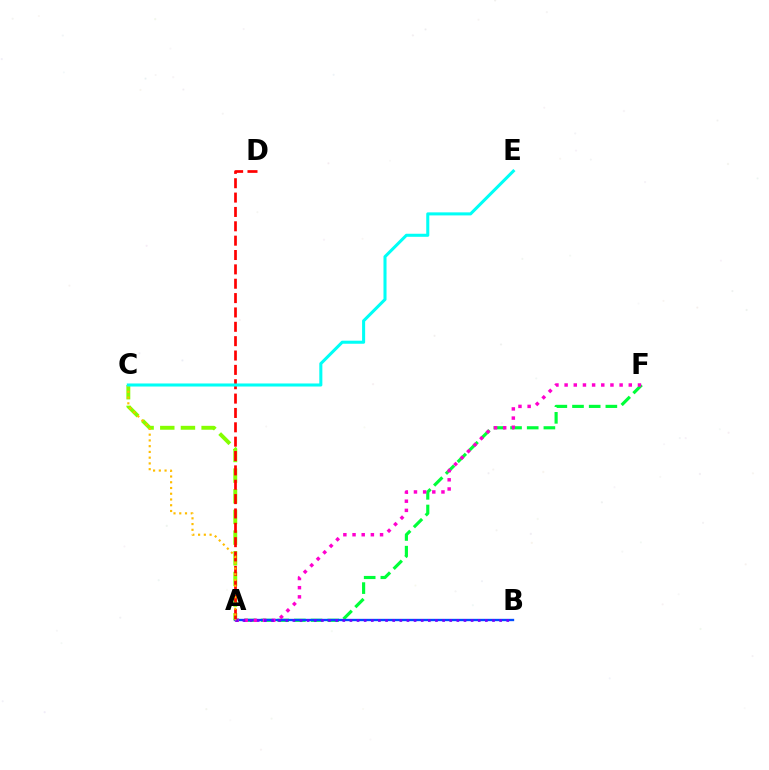{('A', 'C'): [{'color': '#84ff00', 'line_style': 'dashed', 'thickness': 2.81}, {'color': '#ffbd00', 'line_style': 'dotted', 'thickness': 1.56}], ('A', 'F'): [{'color': '#00ff39', 'line_style': 'dashed', 'thickness': 2.27}, {'color': '#ff00cf', 'line_style': 'dotted', 'thickness': 2.49}], ('A', 'B'): [{'color': '#004bff', 'line_style': 'solid', 'thickness': 1.68}, {'color': '#7200ff', 'line_style': 'dotted', 'thickness': 1.94}], ('A', 'D'): [{'color': '#ff0000', 'line_style': 'dashed', 'thickness': 1.95}], ('C', 'E'): [{'color': '#00fff6', 'line_style': 'solid', 'thickness': 2.2}]}